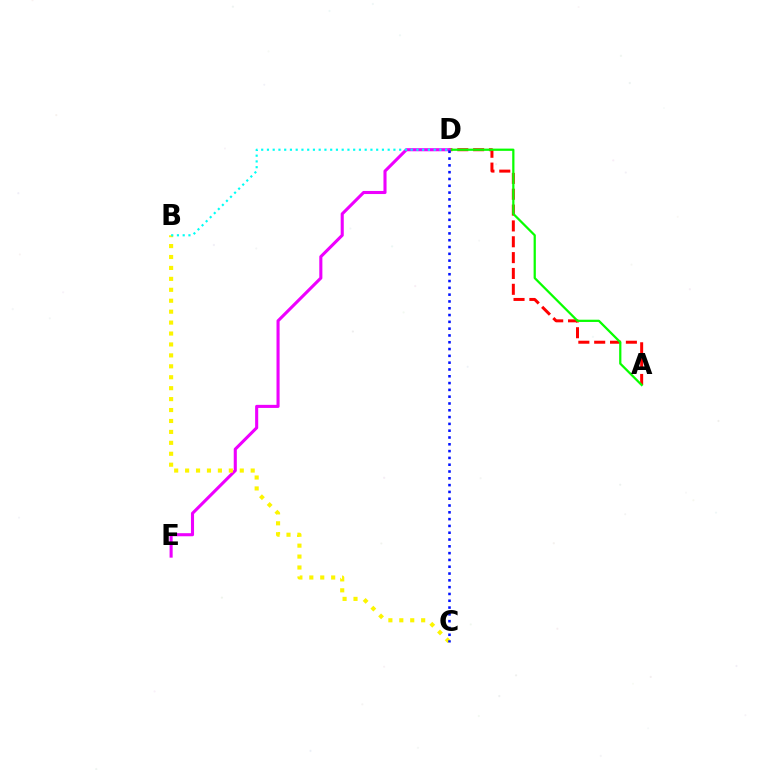{('A', 'D'): [{'color': '#ff0000', 'line_style': 'dashed', 'thickness': 2.15}, {'color': '#08ff00', 'line_style': 'solid', 'thickness': 1.61}], ('D', 'E'): [{'color': '#ee00ff', 'line_style': 'solid', 'thickness': 2.22}], ('B', 'C'): [{'color': '#fcf500', 'line_style': 'dotted', 'thickness': 2.97}], ('B', 'D'): [{'color': '#00fff6', 'line_style': 'dotted', 'thickness': 1.56}], ('C', 'D'): [{'color': '#0010ff', 'line_style': 'dotted', 'thickness': 1.85}]}